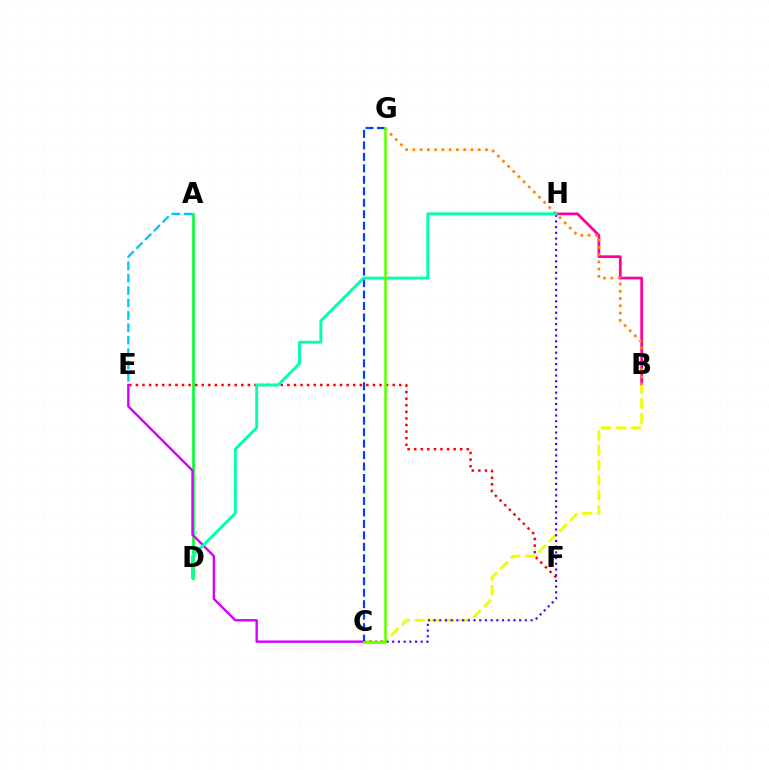{('E', 'F'): [{'color': '#ff0000', 'line_style': 'dotted', 'thickness': 1.79}], ('B', 'H'): [{'color': '#ff00a0', 'line_style': 'solid', 'thickness': 1.96}], ('B', 'C'): [{'color': '#eeff00', 'line_style': 'dashed', 'thickness': 2.03}], ('A', 'D'): [{'color': '#00ff27', 'line_style': 'solid', 'thickness': 1.88}], ('C', 'E'): [{'color': '#d600ff', 'line_style': 'solid', 'thickness': 1.73}], ('B', 'G'): [{'color': '#ff8800', 'line_style': 'dotted', 'thickness': 1.97}], ('C', 'H'): [{'color': '#4f00ff', 'line_style': 'dotted', 'thickness': 1.55}], ('C', 'G'): [{'color': '#003fff', 'line_style': 'dashed', 'thickness': 1.56}, {'color': '#66ff00', 'line_style': 'solid', 'thickness': 1.89}], ('D', 'H'): [{'color': '#00ffaf', 'line_style': 'solid', 'thickness': 2.1}], ('A', 'E'): [{'color': '#00c7ff', 'line_style': 'dashed', 'thickness': 1.68}]}